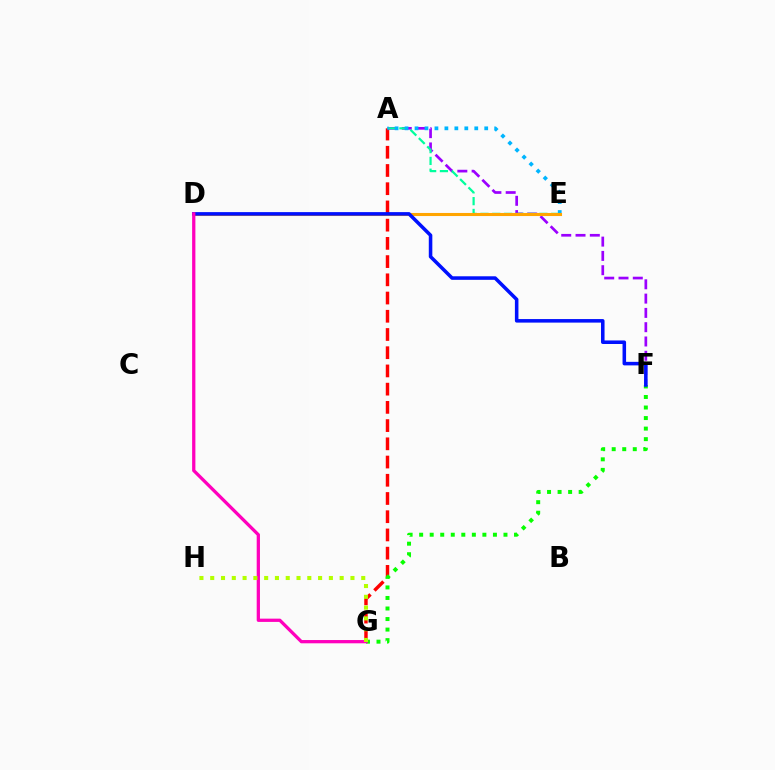{('A', 'G'): [{'color': '#ff0000', 'line_style': 'dashed', 'thickness': 2.48}], ('A', 'F'): [{'color': '#9b00ff', 'line_style': 'dashed', 'thickness': 1.94}], ('F', 'G'): [{'color': '#08ff00', 'line_style': 'dotted', 'thickness': 2.86}], ('A', 'E'): [{'color': '#00ff9d', 'line_style': 'dashed', 'thickness': 1.6}, {'color': '#00b5ff', 'line_style': 'dotted', 'thickness': 2.71}], ('D', 'E'): [{'color': '#ffa500', 'line_style': 'solid', 'thickness': 2.21}], ('D', 'F'): [{'color': '#0010ff', 'line_style': 'solid', 'thickness': 2.55}], ('D', 'G'): [{'color': '#ff00bd', 'line_style': 'solid', 'thickness': 2.35}], ('G', 'H'): [{'color': '#b3ff00', 'line_style': 'dotted', 'thickness': 2.93}]}